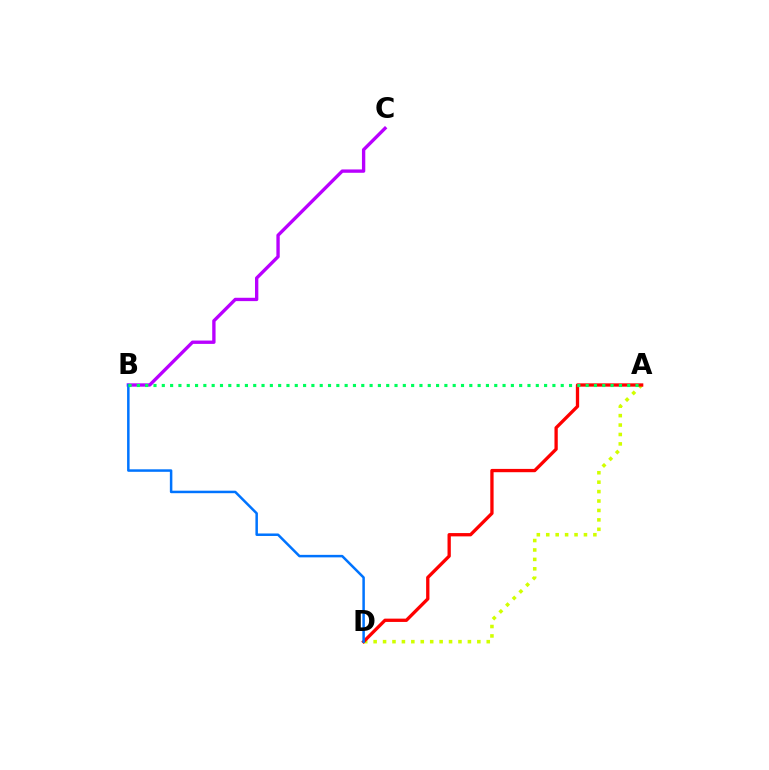{('B', 'C'): [{'color': '#b900ff', 'line_style': 'solid', 'thickness': 2.41}], ('A', 'D'): [{'color': '#d1ff00', 'line_style': 'dotted', 'thickness': 2.56}, {'color': '#ff0000', 'line_style': 'solid', 'thickness': 2.38}], ('B', 'D'): [{'color': '#0074ff', 'line_style': 'solid', 'thickness': 1.8}], ('A', 'B'): [{'color': '#00ff5c', 'line_style': 'dotted', 'thickness': 2.26}]}